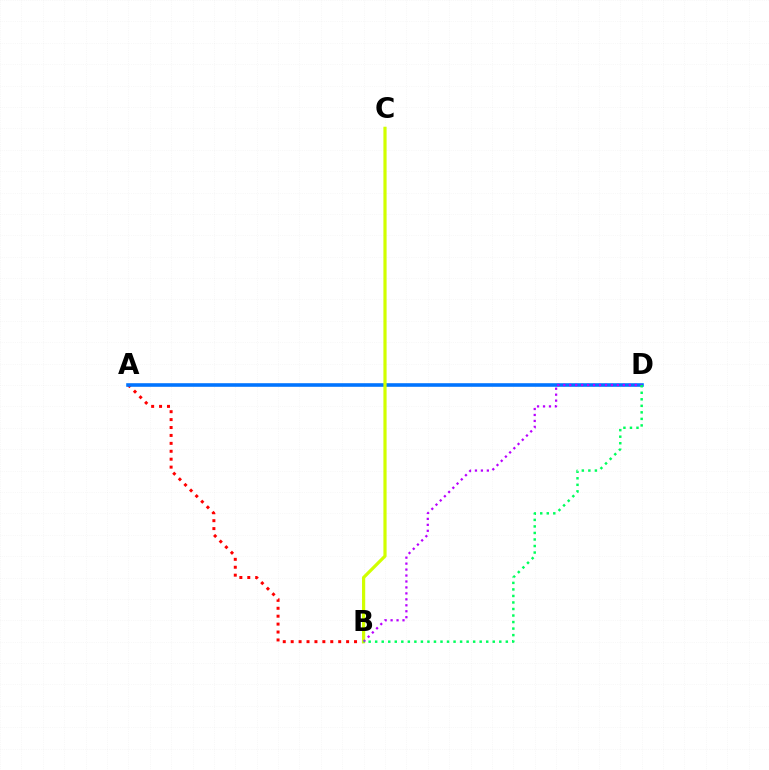{('A', 'B'): [{'color': '#ff0000', 'line_style': 'dotted', 'thickness': 2.15}], ('A', 'D'): [{'color': '#0074ff', 'line_style': 'solid', 'thickness': 2.58}], ('B', 'C'): [{'color': '#d1ff00', 'line_style': 'solid', 'thickness': 2.3}], ('B', 'D'): [{'color': '#b900ff', 'line_style': 'dotted', 'thickness': 1.62}, {'color': '#00ff5c', 'line_style': 'dotted', 'thickness': 1.77}]}